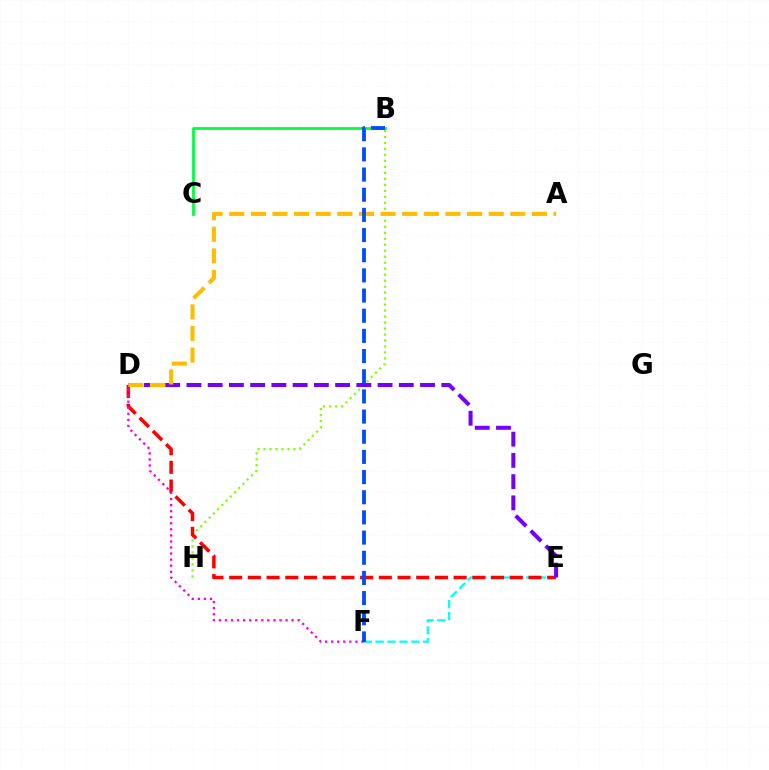{('E', 'F'): [{'color': '#00fff6', 'line_style': 'dashed', 'thickness': 1.61}], ('B', 'C'): [{'color': '#00ff39', 'line_style': 'solid', 'thickness': 1.98}], ('B', 'H'): [{'color': '#84ff00', 'line_style': 'dotted', 'thickness': 1.63}], ('D', 'E'): [{'color': '#ff0000', 'line_style': 'dashed', 'thickness': 2.54}, {'color': '#7200ff', 'line_style': 'dashed', 'thickness': 2.88}], ('D', 'F'): [{'color': '#ff00cf', 'line_style': 'dotted', 'thickness': 1.65}], ('A', 'D'): [{'color': '#ffbd00', 'line_style': 'dashed', 'thickness': 2.94}], ('B', 'F'): [{'color': '#004bff', 'line_style': 'dashed', 'thickness': 2.74}]}